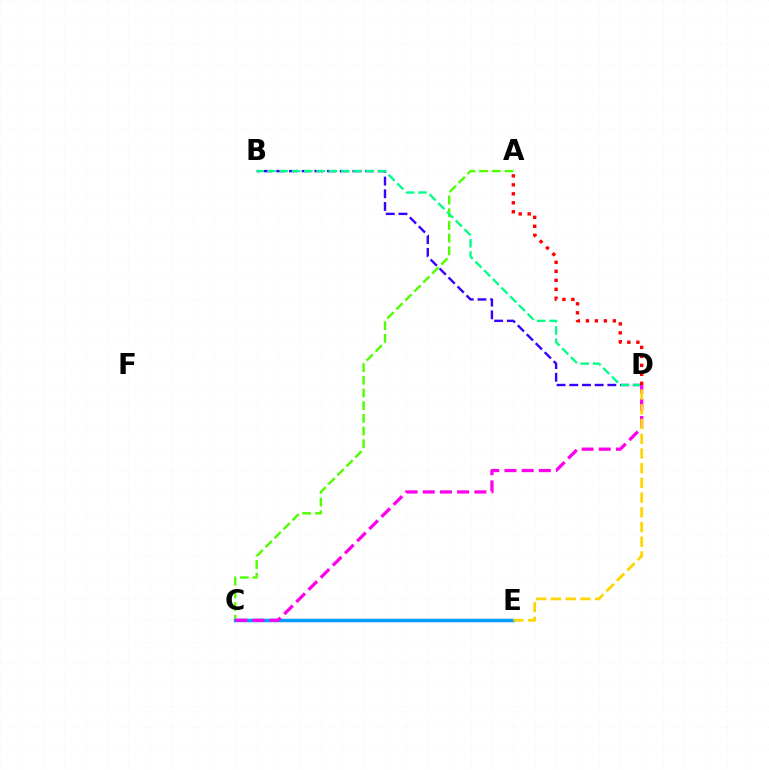{('A', 'C'): [{'color': '#4fff00', 'line_style': 'dashed', 'thickness': 1.72}], ('B', 'D'): [{'color': '#3700ff', 'line_style': 'dashed', 'thickness': 1.72}, {'color': '#00ff86', 'line_style': 'dashed', 'thickness': 1.67}], ('C', 'E'): [{'color': '#009eff', 'line_style': 'solid', 'thickness': 2.51}], ('C', 'D'): [{'color': '#ff00ed', 'line_style': 'dashed', 'thickness': 2.33}], ('A', 'D'): [{'color': '#ff0000', 'line_style': 'dotted', 'thickness': 2.44}], ('D', 'E'): [{'color': '#ffd500', 'line_style': 'dashed', 'thickness': 2.0}]}